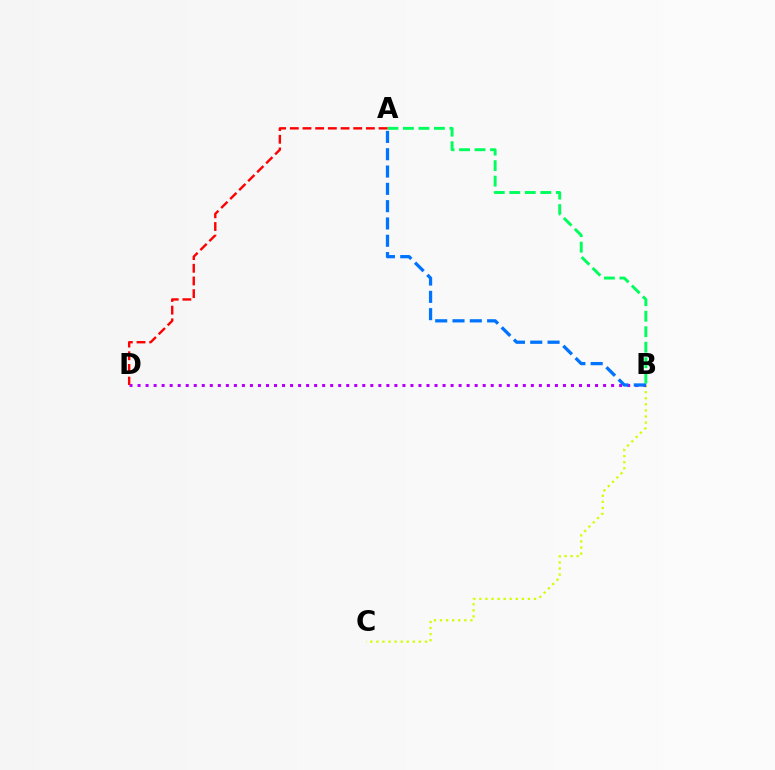{('B', 'C'): [{'color': '#d1ff00', 'line_style': 'dotted', 'thickness': 1.65}], ('A', 'B'): [{'color': '#00ff5c', 'line_style': 'dashed', 'thickness': 2.11}, {'color': '#0074ff', 'line_style': 'dashed', 'thickness': 2.35}], ('B', 'D'): [{'color': '#b900ff', 'line_style': 'dotted', 'thickness': 2.18}], ('A', 'D'): [{'color': '#ff0000', 'line_style': 'dashed', 'thickness': 1.72}]}